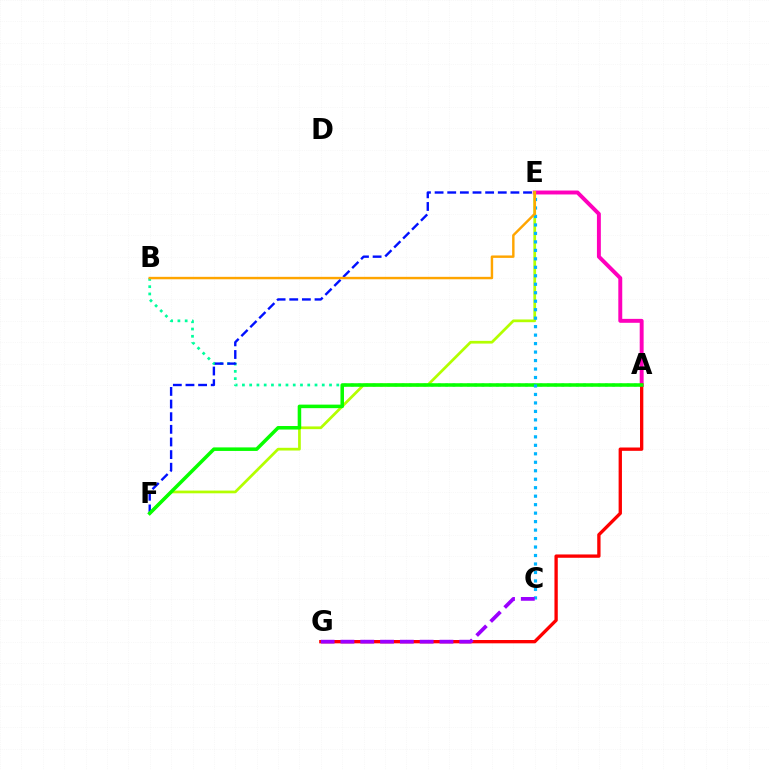{('A', 'E'): [{'color': '#ff00bd', 'line_style': 'solid', 'thickness': 2.83}], ('A', 'B'): [{'color': '#00ff9d', 'line_style': 'dotted', 'thickness': 1.97}], ('A', 'G'): [{'color': '#ff0000', 'line_style': 'solid', 'thickness': 2.39}], ('E', 'F'): [{'color': '#0010ff', 'line_style': 'dashed', 'thickness': 1.72}, {'color': '#b3ff00', 'line_style': 'solid', 'thickness': 1.96}], ('A', 'F'): [{'color': '#08ff00', 'line_style': 'solid', 'thickness': 2.54}], ('C', 'E'): [{'color': '#00b5ff', 'line_style': 'dotted', 'thickness': 2.3}], ('C', 'G'): [{'color': '#9b00ff', 'line_style': 'dashed', 'thickness': 2.69}], ('B', 'E'): [{'color': '#ffa500', 'line_style': 'solid', 'thickness': 1.75}]}